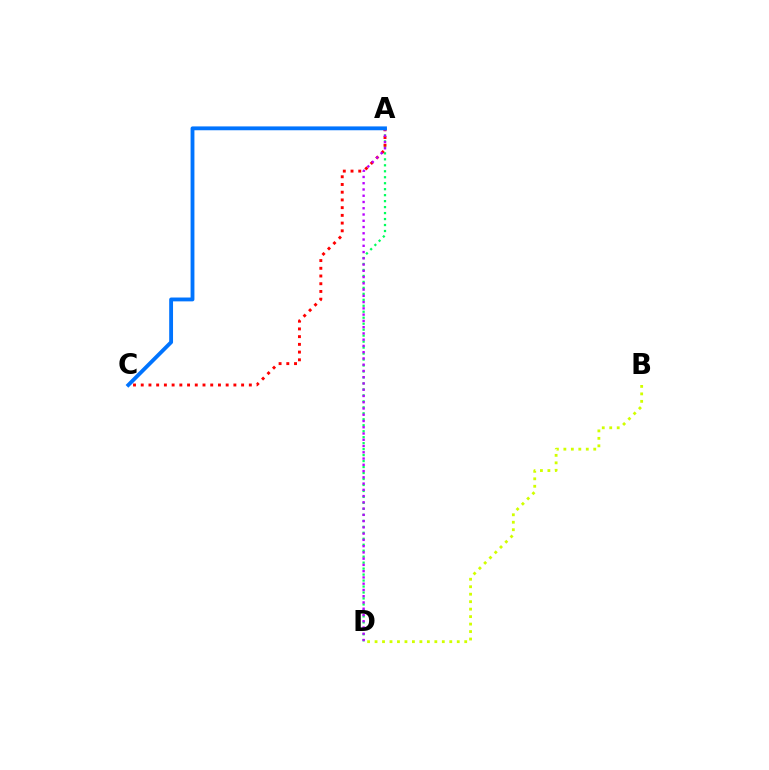{('A', 'D'): [{'color': '#00ff5c', 'line_style': 'dotted', 'thickness': 1.62}, {'color': '#b900ff', 'line_style': 'dotted', 'thickness': 1.7}], ('B', 'D'): [{'color': '#d1ff00', 'line_style': 'dotted', 'thickness': 2.03}], ('A', 'C'): [{'color': '#ff0000', 'line_style': 'dotted', 'thickness': 2.1}, {'color': '#0074ff', 'line_style': 'solid', 'thickness': 2.77}]}